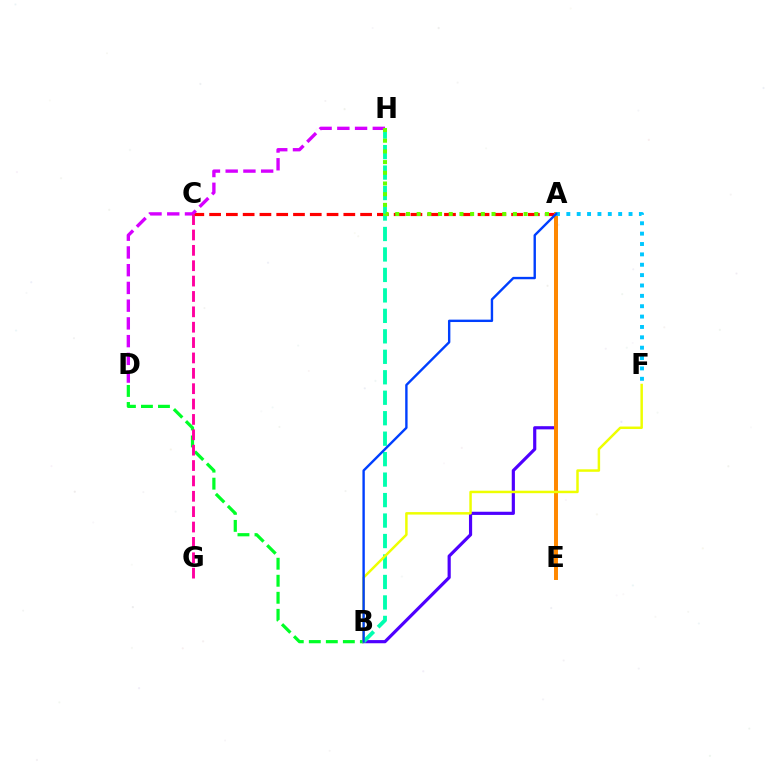{('A', 'C'): [{'color': '#ff0000', 'line_style': 'dashed', 'thickness': 2.28}], ('A', 'B'): [{'color': '#4f00ff', 'line_style': 'solid', 'thickness': 2.28}, {'color': '#003fff', 'line_style': 'solid', 'thickness': 1.72}], ('A', 'E'): [{'color': '#ff8800', 'line_style': 'solid', 'thickness': 2.85}], ('B', 'D'): [{'color': '#00ff27', 'line_style': 'dashed', 'thickness': 2.31}], ('A', 'F'): [{'color': '#00c7ff', 'line_style': 'dotted', 'thickness': 2.82}], ('B', 'H'): [{'color': '#00ffaf', 'line_style': 'dashed', 'thickness': 2.78}], ('D', 'H'): [{'color': '#d600ff', 'line_style': 'dashed', 'thickness': 2.41}], ('B', 'F'): [{'color': '#eeff00', 'line_style': 'solid', 'thickness': 1.79}], ('A', 'H'): [{'color': '#66ff00', 'line_style': 'dotted', 'thickness': 2.91}], ('C', 'G'): [{'color': '#ff00a0', 'line_style': 'dashed', 'thickness': 2.09}]}